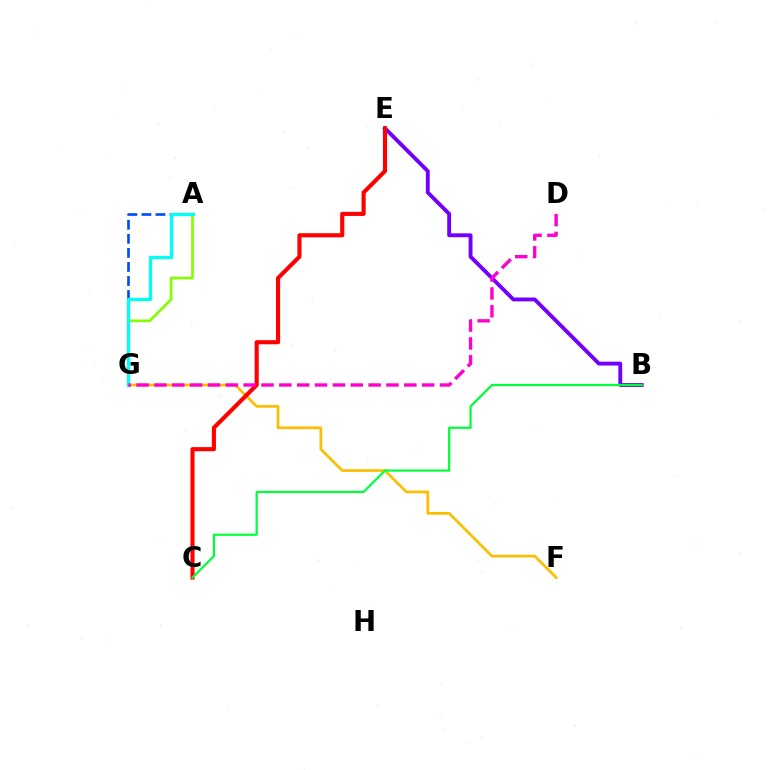{('A', 'G'): [{'color': '#84ff00', 'line_style': 'solid', 'thickness': 1.93}, {'color': '#004bff', 'line_style': 'dashed', 'thickness': 1.91}, {'color': '#00fff6', 'line_style': 'solid', 'thickness': 2.37}], ('F', 'G'): [{'color': '#ffbd00', 'line_style': 'solid', 'thickness': 1.96}], ('B', 'E'): [{'color': '#7200ff', 'line_style': 'solid', 'thickness': 2.79}], ('C', 'E'): [{'color': '#ff0000', 'line_style': 'solid', 'thickness': 2.96}], ('B', 'C'): [{'color': '#00ff39', 'line_style': 'solid', 'thickness': 1.6}], ('D', 'G'): [{'color': '#ff00cf', 'line_style': 'dashed', 'thickness': 2.42}]}